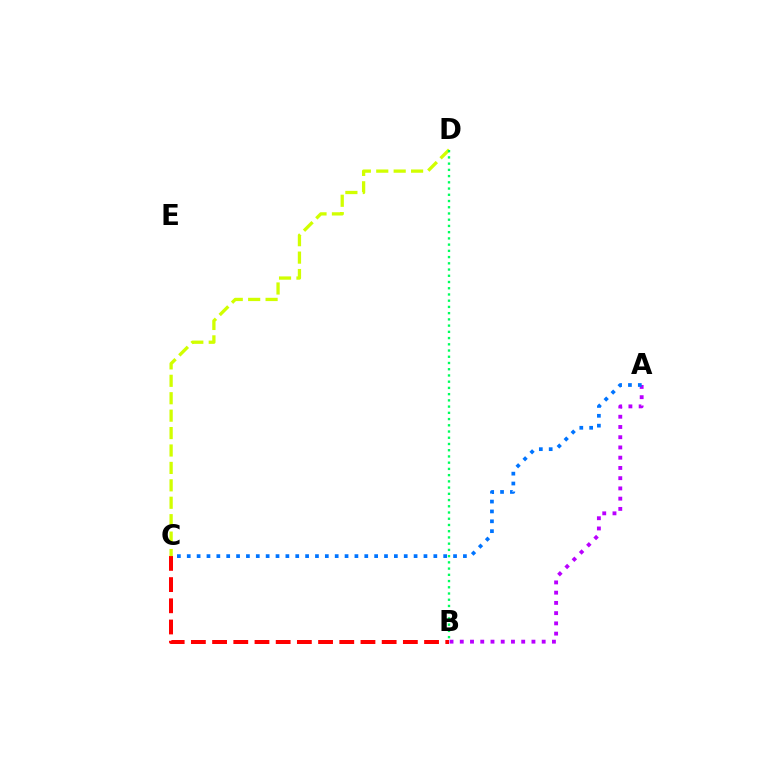{('B', 'C'): [{'color': '#ff0000', 'line_style': 'dashed', 'thickness': 2.88}], ('C', 'D'): [{'color': '#d1ff00', 'line_style': 'dashed', 'thickness': 2.37}], ('A', 'B'): [{'color': '#b900ff', 'line_style': 'dotted', 'thickness': 2.78}], ('A', 'C'): [{'color': '#0074ff', 'line_style': 'dotted', 'thickness': 2.68}], ('B', 'D'): [{'color': '#00ff5c', 'line_style': 'dotted', 'thickness': 1.69}]}